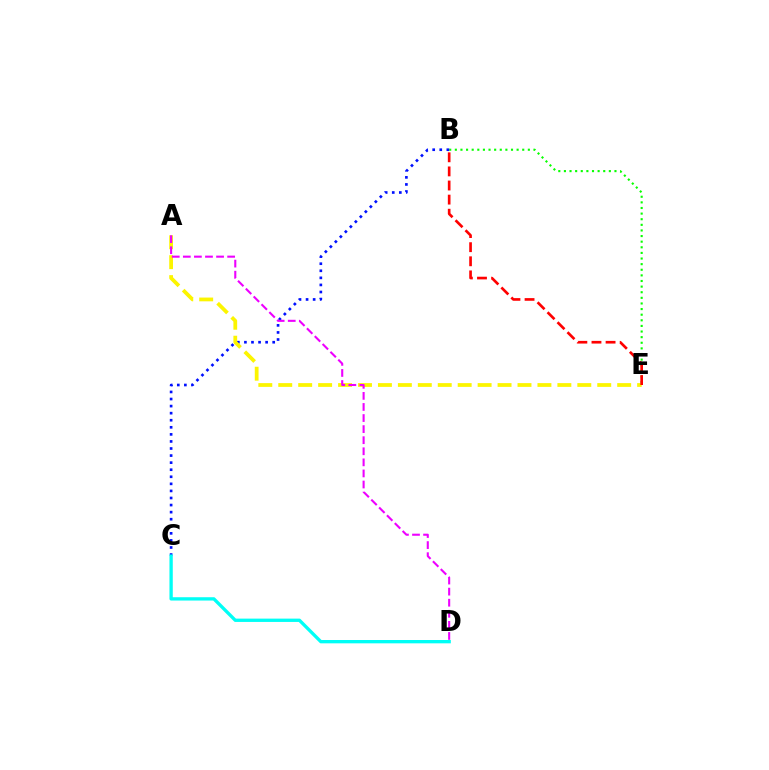{('B', 'E'): [{'color': '#08ff00', 'line_style': 'dotted', 'thickness': 1.53}, {'color': '#ff0000', 'line_style': 'dashed', 'thickness': 1.92}], ('B', 'C'): [{'color': '#0010ff', 'line_style': 'dotted', 'thickness': 1.92}], ('A', 'E'): [{'color': '#fcf500', 'line_style': 'dashed', 'thickness': 2.71}], ('A', 'D'): [{'color': '#ee00ff', 'line_style': 'dashed', 'thickness': 1.5}], ('C', 'D'): [{'color': '#00fff6', 'line_style': 'solid', 'thickness': 2.39}]}